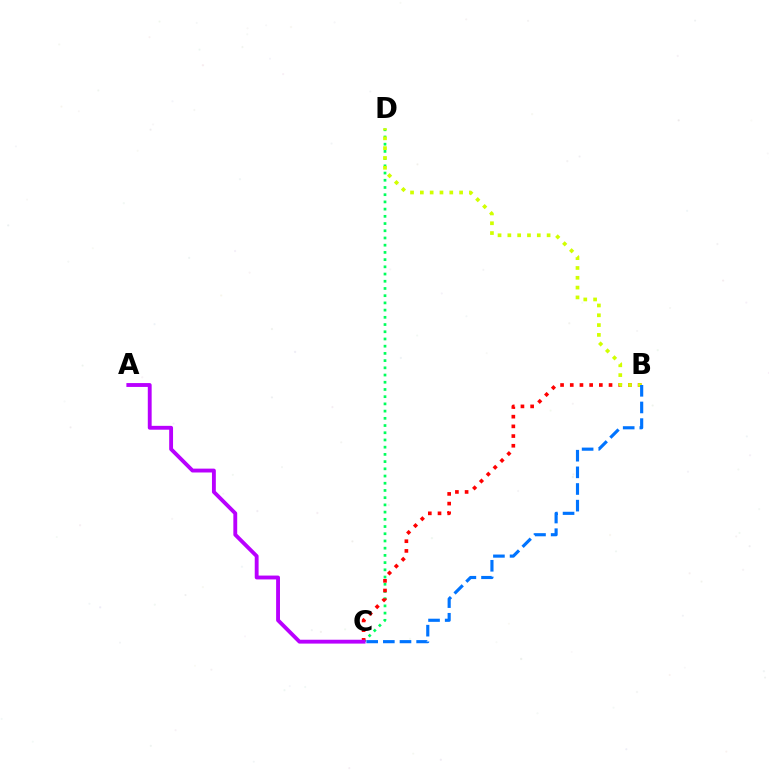{('C', 'D'): [{'color': '#00ff5c', 'line_style': 'dotted', 'thickness': 1.96}], ('B', 'C'): [{'color': '#ff0000', 'line_style': 'dotted', 'thickness': 2.63}, {'color': '#0074ff', 'line_style': 'dashed', 'thickness': 2.26}], ('B', 'D'): [{'color': '#d1ff00', 'line_style': 'dotted', 'thickness': 2.67}], ('A', 'C'): [{'color': '#b900ff', 'line_style': 'solid', 'thickness': 2.78}]}